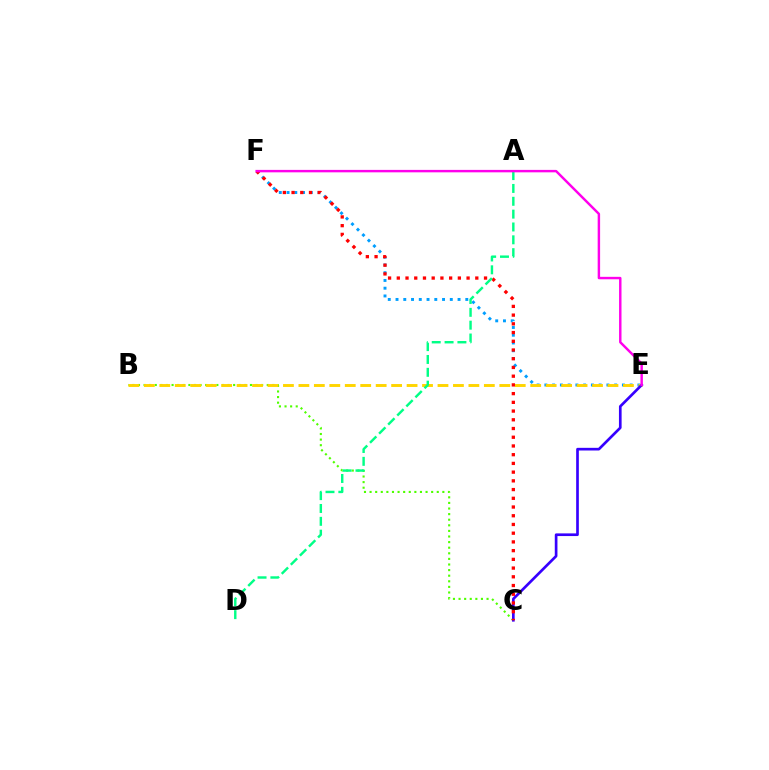{('B', 'C'): [{'color': '#4fff00', 'line_style': 'dotted', 'thickness': 1.52}], ('E', 'F'): [{'color': '#009eff', 'line_style': 'dotted', 'thickness': 2.11}, {'color': '#ff00ed', 'line_style': 'solid', 'thickness': 1.76}], ('B', 'E'): [{'color': '#ffd500', 'line_style': 'dashed', 'thickness': 2.1}], ('C', 'E'): [{'color': '#3700ff', 'line_style': 'solid', 'thickness': 1.92}], ('C', 'F'): [{'color': '#ff0000', 'line_style': 'dotted', 'thickness': 2.37}], ('A', 'D'): [{'color': '#00ff86', 'line_style': 'dashed', 'thickness': 1.74}]}